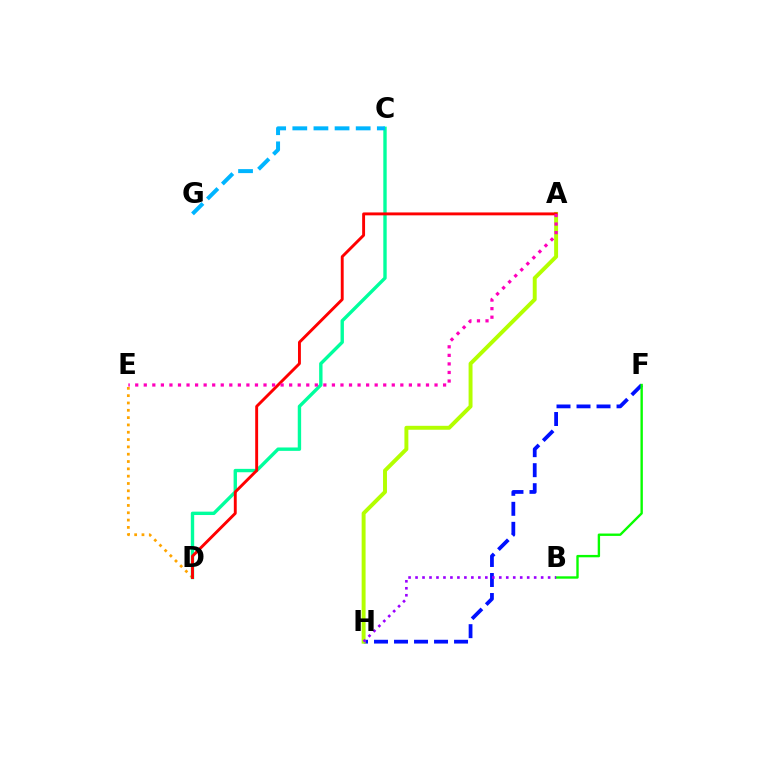{('D', 'E'): [{'color': '#ffa500', 'line_style': 'dotted', 'thickness': 1.99}], ('C', 'D'): [{'color': '#00ff9d', 'line_style': 'solid', 'thickness': 2.44}], ('F', 'H'): [{'color': '#0010ff', 'line_style': 'dashed', 'thickness': 2.72}], ('B', 'F'): [{'color': '#08ff00', 'line_style': 'solid', 'thickness': 1.71}], ('A', 'H'): [{'color': '#b3ff00', 'line_style': 'solid', 'thickness': 2.83}], ('B', 'H'): [{'color': '#9b00ff', 'line_style': 'dotted', 'thickness': 1.9}], ('A', 'D'): [{'color': '#ff0000', 'line_style': 'solid', 'thickness': 2.09}], ('A', 'E'): [{'color': '#ff00bd', 'line_style': 'dotted', 'thickness': 2.32}], ('C', 'G'): [{'color': '#00b5ff', 'line_style': 'dashed', 'thickness': 2.87}]}